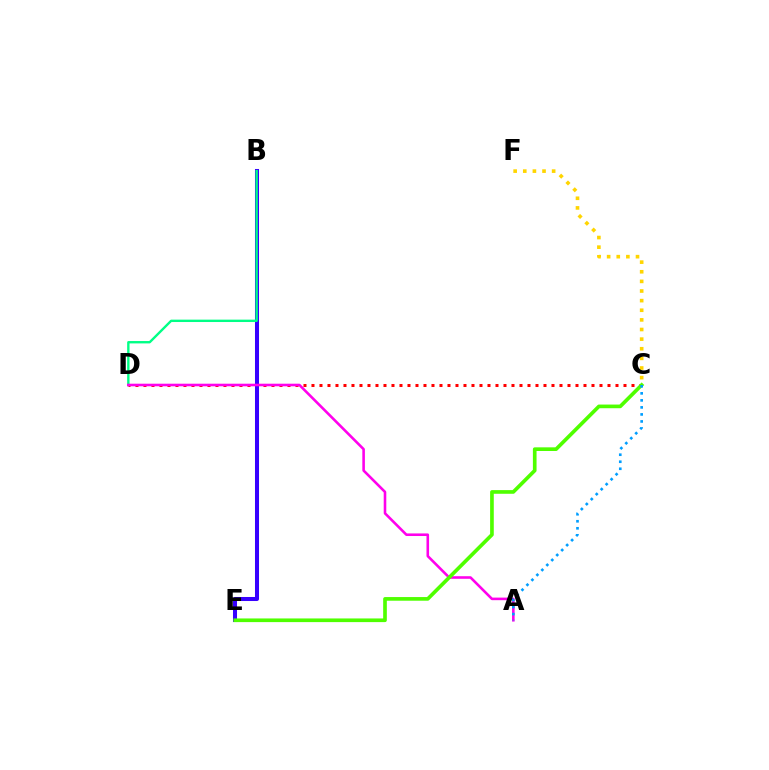{('C', 'D'): [{'color': '#ff0000', 'line_style': 'dotted', 'thickness': 2.17}], ('C', 'F'): [{'color': '#ffd500', 'line_style': 'dotted', 'thickness': 2.61}], ('B', 'E'): [{'color': '#3700ff', 'line_style': 'solid', 'thickness': 2.9}], ('B', 'D'): [{'color': '#00ff86', 'line_style': 'solid', 'thickness': 1.71}], ('A', 'D'): [{'color': '#ff00ed', 'line_style': 'solid', 'thickness': 1.86}], ('C', 'E'): [{'color': '#4fff00', 'line_style': 'solid', 'thickness': 2.64}], ('A', 'C'): [{'color': '#009eff', 'line_style': 'dotted', 'thickness': 1.91}]}